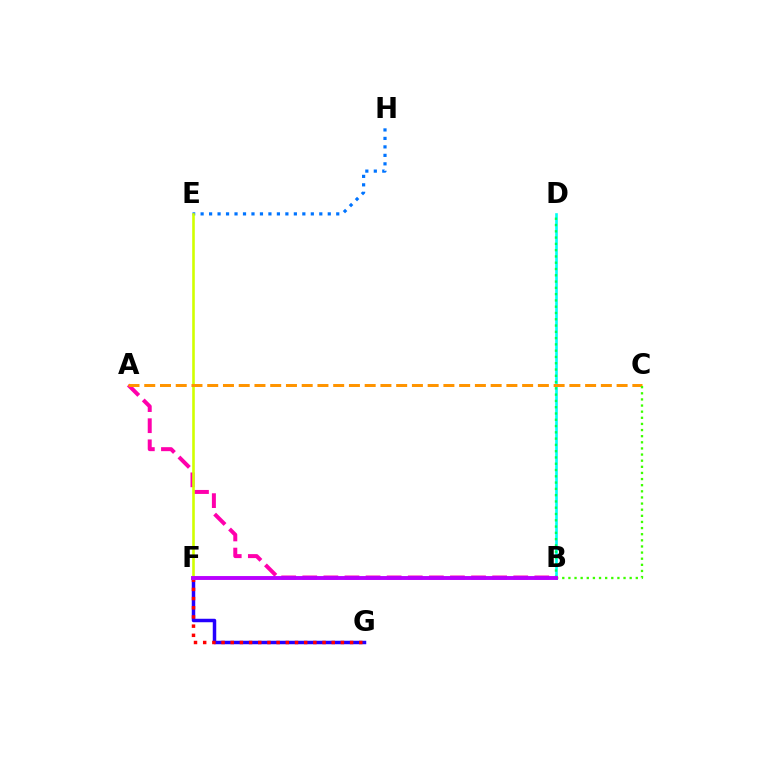{('E', 'H'): [{'color': '#0074ff', 'line_style': 'dotted', 'thickness': 2.3}], ('F', 'G'): [{'color': '#2500ff', 'line_style': 'solid', 'thickness': 2.5}, {'color': '#ff0000', 'line_style': 'dotted', 'thickness': 2.49}], ('A', 'B'): [{'color': '#ff00ac', 'line_style': 'dashed', 'thickness': 2.87}], ('E', 'F'): [{'color': '#d1ff00', 'line_style': 'solid', 'thickness': 1.88}], ('B', 'D'): [{'color': '#00fff6', 'line_style': 'solid', 'thickness': 1.9}, {'color': '#00ff5c', 'line_style': 'dotted', 'thickness': 1.71}], ('A', 'C'): [{'color': '#ff9400', 'line_style': 'dashed', 'thickness': 2.14}], ('B', 'C'): [{'color': '#3dff00', 'line_style': 'dotted', 'thickness': 1.66}], ('B', 'F'): [{'color': '#b900ff', 'line_style': 'solid', 'thickness': 2.8}]}